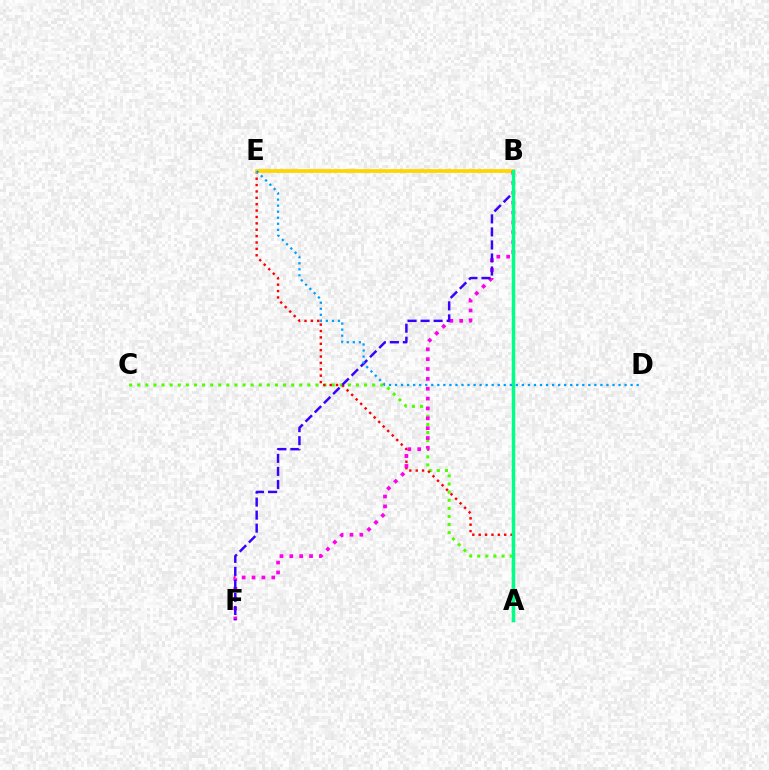{('A', 'C'): [{'color': '#4fff00', 'line_style': 'dotted', 'thickness': 2.2}], ('A', 'E'): [{'color': '#ff0000', 'line_style': 'dotted', 'thickness': 1.73}], ('B', 'E'): [{'color': '#ffd500', 'line_style': 'solid', 'thickness': 2.69}], ('B', 'F'): [{'color': '#ff00ed', 'line_style': 'dotted', 'thickness': 2.68}, {'color': '#3700ff', 'line_style': 'dashed', 'thickness': 1.77}], ('A', 'B'): [{'color': '#00ff86', 'line_style': 'solid', 'thickness': 2.49}], ('D', 'E'): [{'color': '#009eff', 'line_style': 'dotted', 'thickness': 1.64}]}